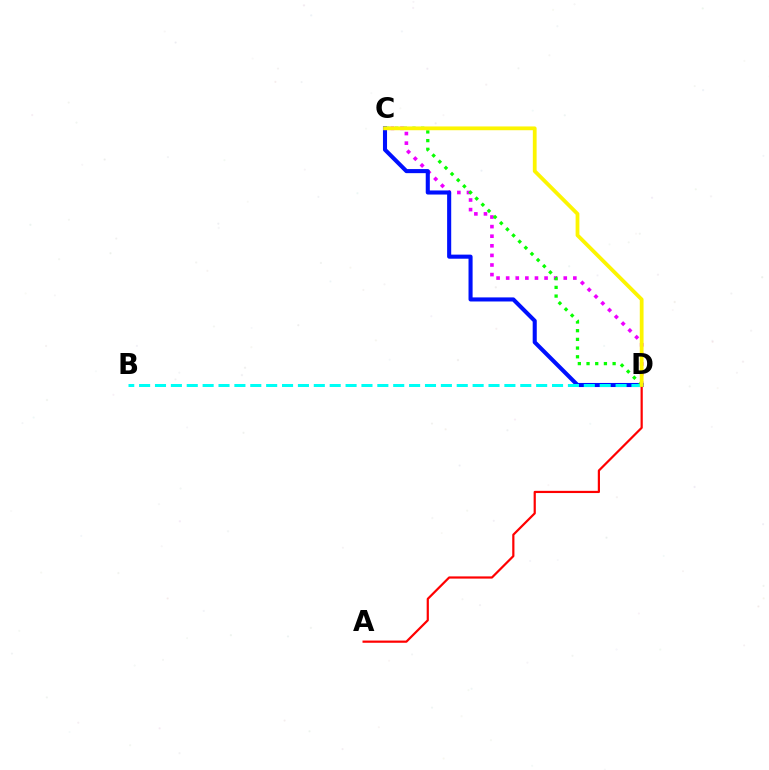{('C', 'D'): [{'color': '#ee00ff', 'line_style': 'dotted', 'thickness': 2.61}, {'color': '#0010ff', 'line_style': 'solid', 'thickness': 2.94}, {'color': '#08ff00', 'line_style': 'dotted', 'thickness': 2.36}, {'color': '#fcf500', 'line_style': 'solid', 'thickness': 2.72}], ('B', 'D'): [{'color': '#00fff6', 'line_style': 'dashed', 'thickness': 2.16}], ('A', 'D'): [{'color': '#ff0000', 'line_style': 'solid', 'thickness': 1.59}]}